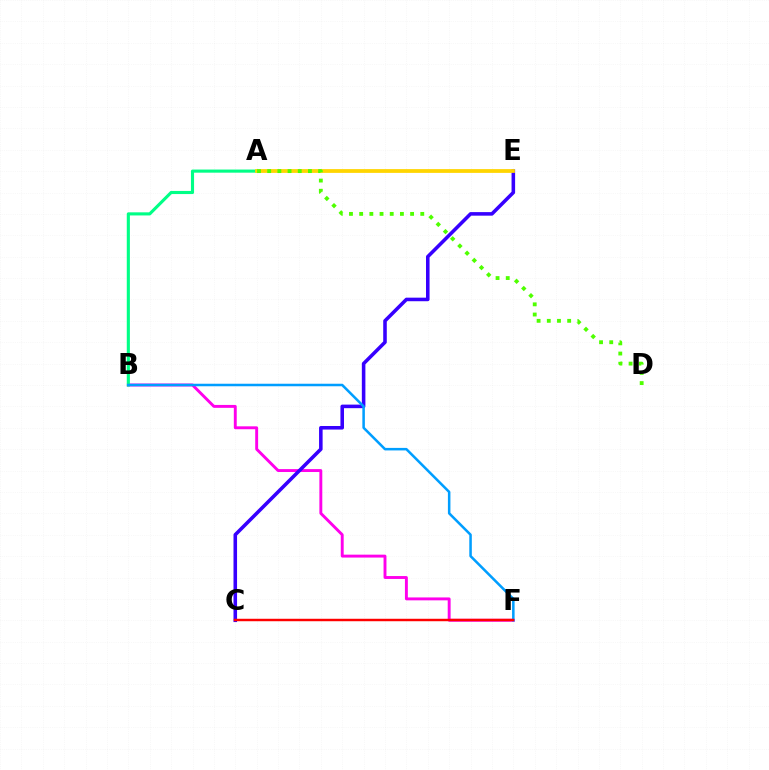{('B', 'F'): [{'color': '#ff00ed', 'line_style': 'solid', 'thickness': 2.09}, {'color': '#009eff', 'line_style': 'solid', 'thickness': 1.82}], ('C', 'E'): [{'color': '#3700ff', 'line_style': 'solid', 'thickness': 2.56}], ('A', 'B'): [{'color': '#00ff86', 'line_style': 'solid', 'thickness': 2.25}], ('A', 'E'): [{'color': '#ffd500', 'line_style': 'solid', 'thickness': 2.71}], ('C', 'F'): [{'color': '#ff0000', 'line_style': 'solid', 'thickness': 1.77}], ('A', 'D'): [{'color': '#4fff00', 'line_style': 'dotted', 'thickness': 2.77}]}